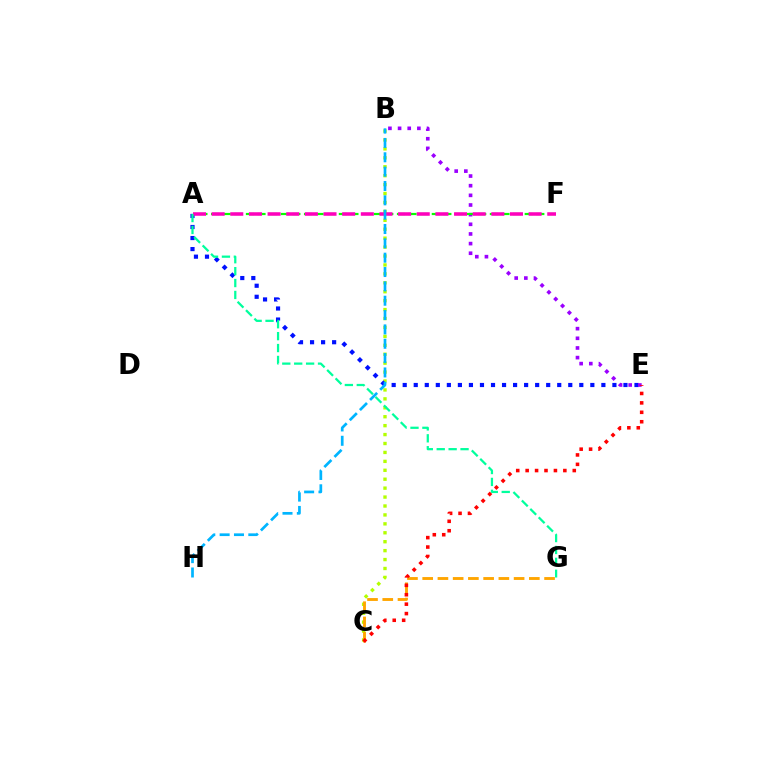{('B', 'C'): [{'color': '#b3ff00', 'line_style': 'dotted', 'thickness': 2.43}], ('A', 'E'): [{'color': '#0010ff', 'line_style': 'dotted', 'thickness': 3.0}], ('B', 'E'): [{'color': '#9b00ff', 'line_style': 'dotted', 'thickness': 2.62}], ('C', 'G'): [{'color': '#ffa500', 'line_style': 'dashed', 'thickness': 2.07}], ('A', 'F'): [{'color': '#08ff00', 'line_style': 'dashed', 'thickness': 1.58}, {'color': '#ff00bd', 'line_style': 'dashed', 'thickness': 2.53}], ('C', 'E'): [{'color': '#ff0000', 'line_style': 'dotted', 'thickness': 2.56}], ('A', 'G'): [{'color': '#00ff9d', 'line_style': 'dashed', 'thickness': 1.62}], ('B', 'H'): [{'color': '#00b5ff', 'line_style': 'dashed', 'thickness': 1.95}]}